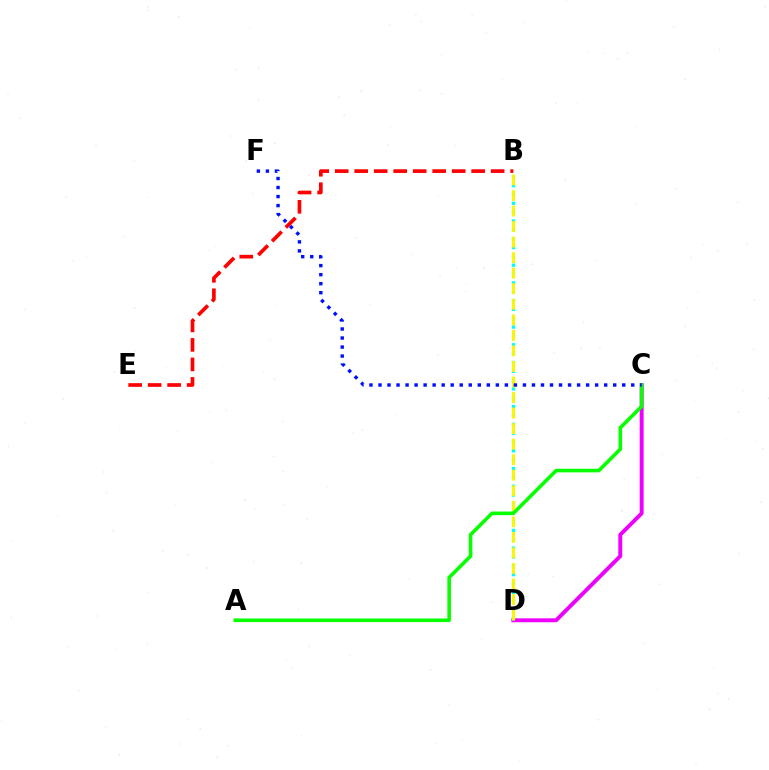{('C', 'D'): [{'color': '#ee00ff', 'line_style': 'solid', 'thickness': 2.82}], ('B', 'D'): [{'color': '#00fff6', 'line_style': 'dotted', 'thickness': 2.4}, {'color': '#fcf500', 'line_style': 'dashed', 'thickness': 2.11}], ('A', 'C'): [{'color': '#08ff00', 'line_style': 'solid', 'thickness': 2.59}], ('B', 'E'): [{'color': '#ff0000', 'line_style': 'dashed', 'thickness': 2.65}], ('C', 'F'): [{'color': '#0010ff', 'line_style': 'dotted', 'thickness': 2.45}]}